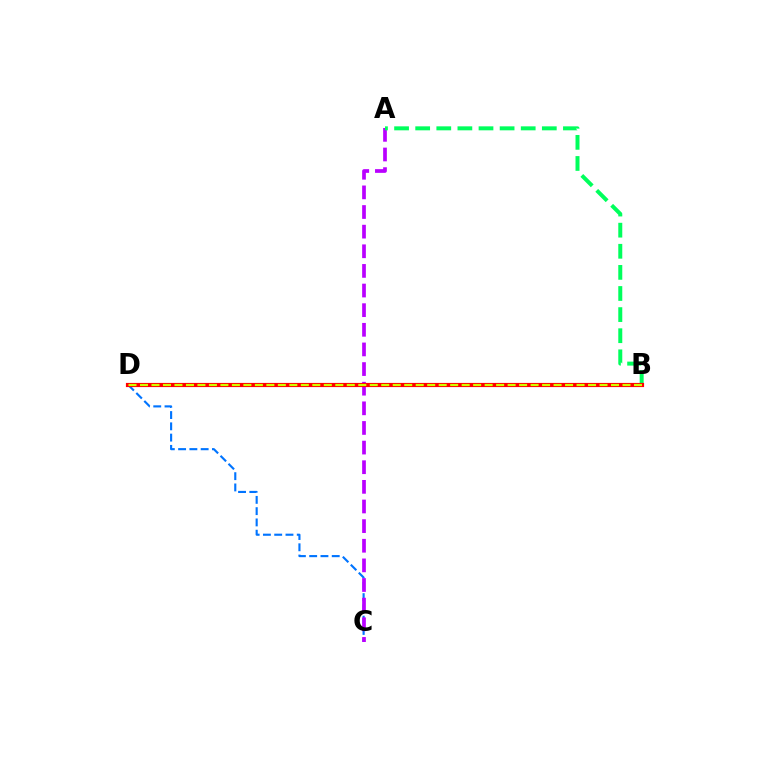{('C', 'D'): [{'color': '#0074ff', 'line_style': 'dashed', 'thickness': 1.53}], ('A', 'C'): [{'color': '#b900ff', 'line_style': 'dashed', 'thickness': 2.67}], ('A', 'B'): [{'color': '#00ff5c', 'line_style': 'dashed', 'thickness': 2.87}], ('B', 'D'): [{'color': '#ff0000', 'line_style': 'solid', 'thickness': 3.0}, {'color': '#d1ff00', 'line_style': 'dashed', 'thickness': 1.56}]}